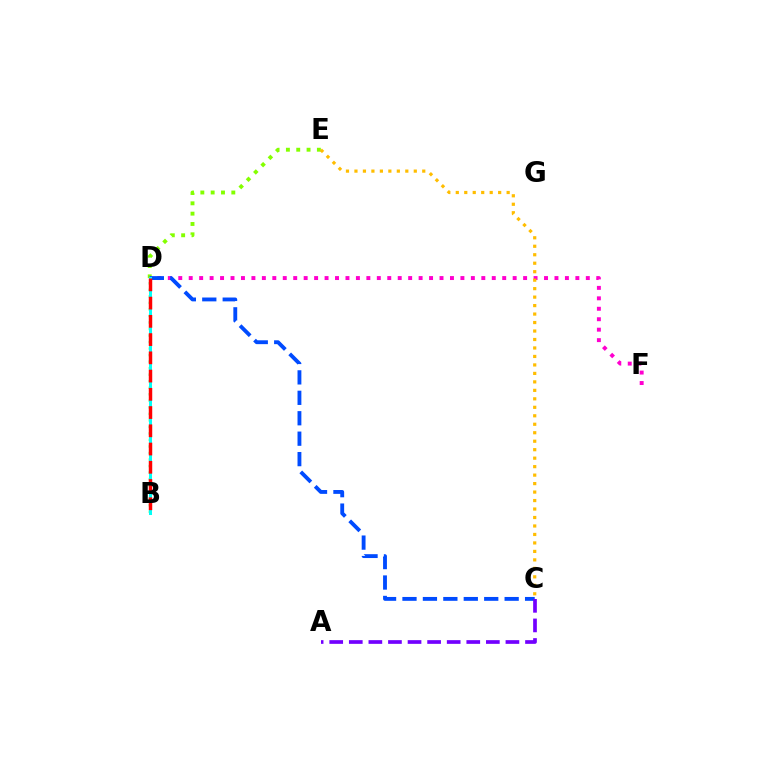{('D', 'E'): [{'color': '#84ff00', 'line_style': 'dotted', 'thickness': 2.81}], ('D', 'F'): [{'color': '#ff00cf', 'line_style': 'dotted', 'thickness': 2.84}], ('B', 'D'): [{'color': '#00ff39', 'line_style': 'dotted', 'thickness': 1.77}, {'color': '#00fff6', 'line_style': 'solid', 'thickness': 2.17}, {'color': '#ff0000', 'line_style': 'dashed', 'thickness': 2.48}], ('C', 'E'): [{'color': '#ffbd00', 'line_style': 'dotted', 'thickness': 2.3}], ('C', 'D'): [{'color': '#004bff', 'line_style': 'dashed', 'thickness': 2.78}], ('A', 'C'): [{'color': '#7200ff', 'line_style': 'dashed', 'thickness': 2.66}]}